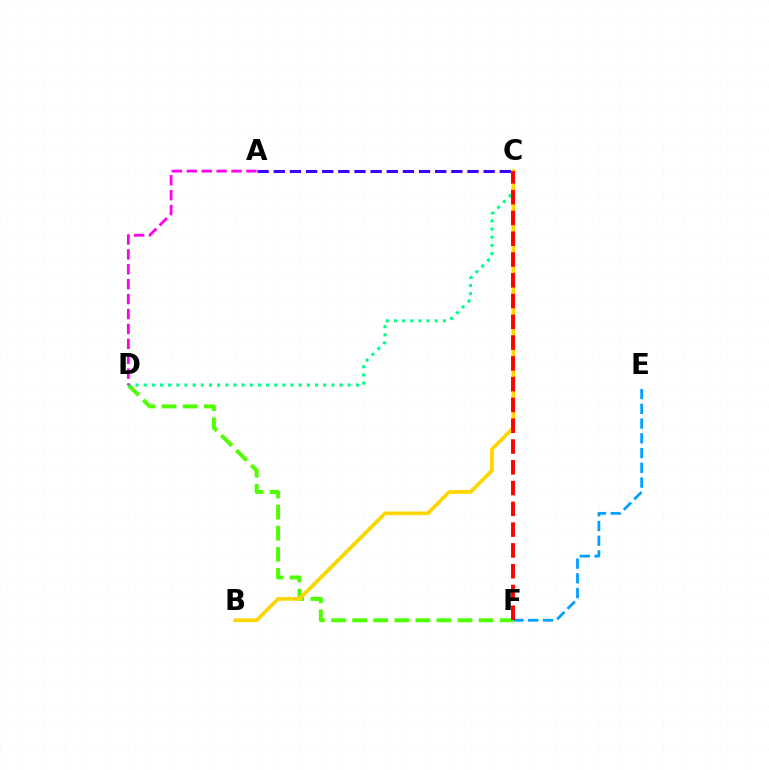{('D', 'F'): [{'color': '#4fff00', 'line_style': 'dashed', 'thickness': 2.86}], ('E', 'F'): [{'color': '#009eff', 'line_style': 'dashed', 'thickness': 2.0}], ('C', 'D'): [{'color': '#00ff86', 'line_style': 'dotted', 'thickness': 2.22}], ('B', 'C'): [{'color': '#ffd500', 'line_style': 'solid', 'thickness': 2.68}], ('A', 'D'): [{'color': '#ff00ed', 'line_style': 'dashed', 'thickness': 2.03}], ('C', 'F'): [{'color': '#ff0000', 'line_style': 'dashed', 'thickness': 2.82}], ('A', 'C'): [{'color': '#3700ff', 'line_style': 'dashed', 'thickness': 2.19}]}